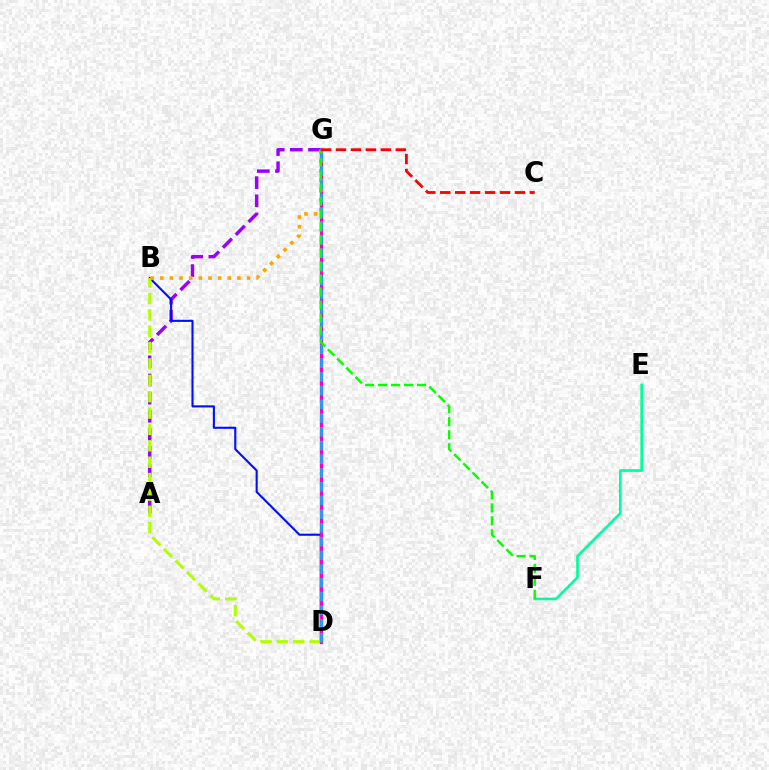{('A', 'G'): [{'color': '#9b00ff', 'line_style': 'dashed', 'thickness': 2.47}], ('B', 'D'): [{'color': '#0010ff', 'line_style': 'solid', 'thickness': 1.52}, {'color': '#b3ff00', 'line_style': 'dashed', 'thickness': 2.22}], ('D', 'G'): [{'color': '#ff00bd', 'line_style': 'solid', 'thickness': 2.39}, {'color': '#00b5ff', 'line_style': 'dashed', 'thickness': 1.87}], ('B', 'G'): [{'color': '#ffa500', 'line_style': 'dotted', 'thickness': 2.62}], ('E', 'F'): [{'color': '#00ff9d', 'line_style': 'solid', 'thickness': 1.92}], ('F', 'G'): [{'color': '#08ff00', 'line_style': 'dashed', 'thickness': 1.76}], ('C', 'G'): [{'color': '#ff0000', 'line_style': 'dashed', 'thickness': 2.03}]}